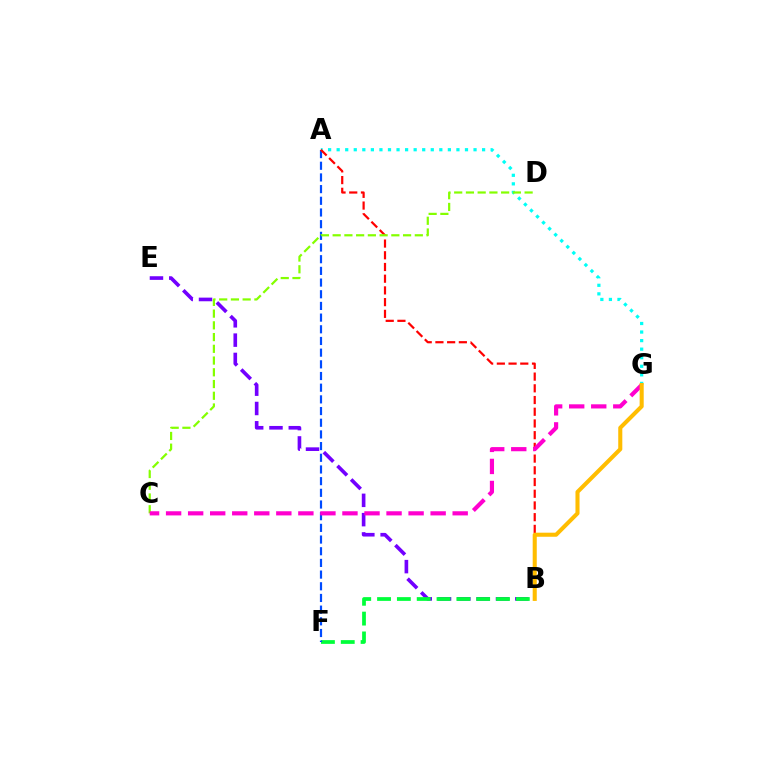{('B', 'E'): [{'color': '#7200ff', 'line_style': 'dashed', 'thickness': 2.62}], ('B', 'F'): [{'color': '#00ff39', 'line_style': 'dashed', 'thickness': 2.69}], ('A', 'G'): [{'color': '#00fff6', 'line_style': 'dotted', 'thickness': 2.32}], ('A', 'F'): [{'color': '#004bff', 'line_style': 'dashed', 'thickness': 1.59}], ('A', 'B'): [{'color': '#ff0000', 'line_style': 'dashed', 'thickness': 1.59}], ('C', 'D'): [{'color': '#84ff00', 'line_style': 'dashed', 'thickness': 1.59}], ('C', 'G'): [{'color': '#ff00cf', 'line_style': 'dashed', 'thickness': 2.99}], ('B', 'G'): [{'color': '#ffbd00', 'line_style': 'solid', 'thickness': 2.93}]}